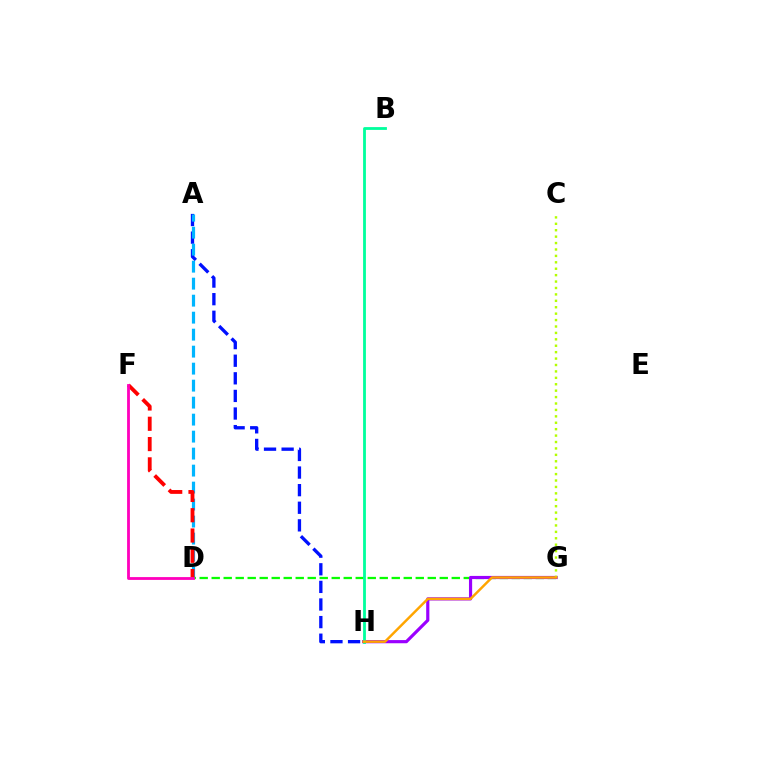{('A', 'H'): [{'color': '#0010ff', 'line_style': 'dashed', 'thickness': 2.39}], ('A', 'D'): [{'color': '#00b5ff', 'line_style': 'dashed', 'thickness': 2.31}], ('D', 'G'): [{'color': '#08ff00', 'line_style': 'dashed', 'thickness': 1.63}], ('G', 'H'): [{'color': '#9b00ff', 'line_style': 'solid', 'thickness': 2.28}, {'color': '#ffa500', 'line_style': 'solid', 'thickness': 1.77}], ('D', 'F'): [{'color': '#ff0000', 'line_style': 'dashed', 'thickness': 2.76}, {'color': '#ff00bd', 'line_style': 'solid', 'thickness': 2.02}], ('C', 'G'): [{'color': '#b3ff00', 'line_style': 'dotted', 'thickness': 1.74}], ('B', 'H'): [{'color': '#00ff9d', 'line_style': 'solid', 'thickness': 2.02}]}